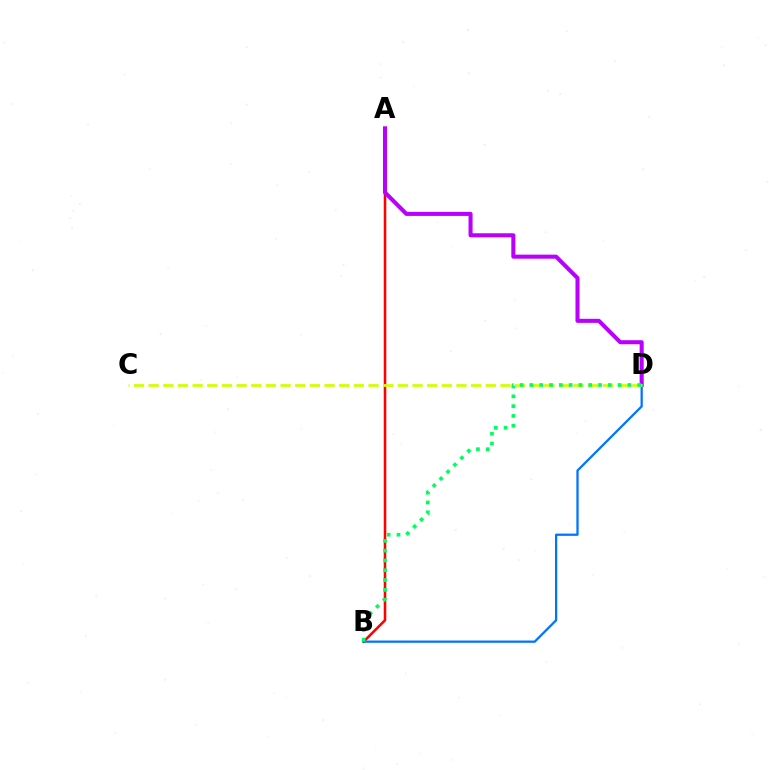{('A', 'B'): [{'color': '#ff0000', 'line_style': 'solid', 'thickness': 1.84}], ('A', 'D'): [{'color': '#b900ff', 'line_style': 'solid', 'thickness': 2.92}], ('B', 'D'): [{'color': '#0074ff', 'line_style': 'solid', 'thickness': 1.63}, {'color': '#00ff5c', 'line_style': 'dotted', 'thickness': 2.66}], ('C', 'D'): [{'color': '#d1ff00', 'line_style': 'dashed', 'thickness': 1.99}]}